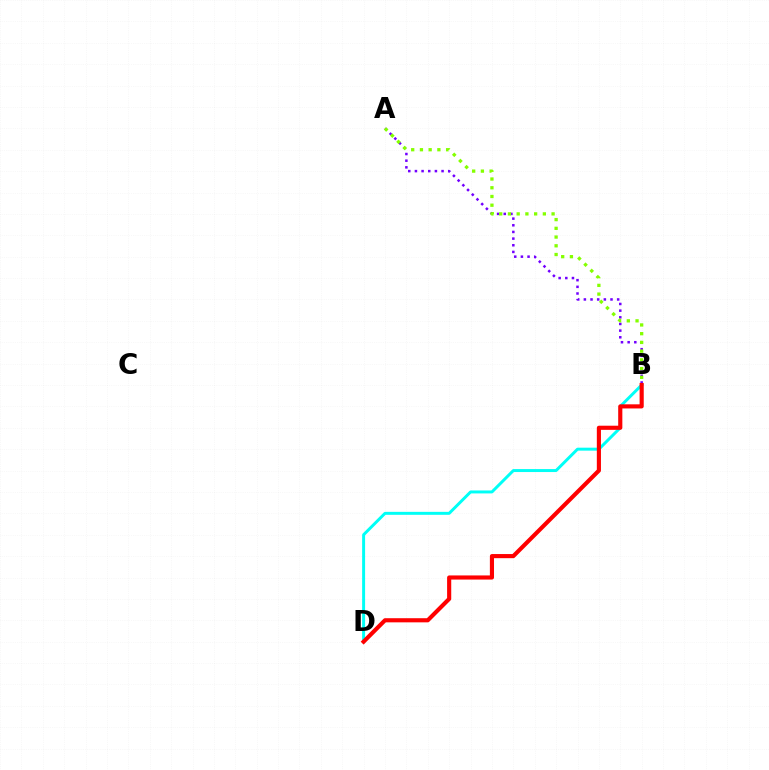{('A', 'B'): [{'color': '#7200ff', 'line_style': 'dotted', 'thickness': 1.81}, {'color': '#84ff00', 'line_style': 'dotted', 'thickness': 2.37}], ('B', 'D'): [{'color': '#00fff6', 'line_style': 'solid', 'thickness': 2.13}, {'color': '#ff0000', 'line_style': 'solid', 'thickness': 2.98}]}